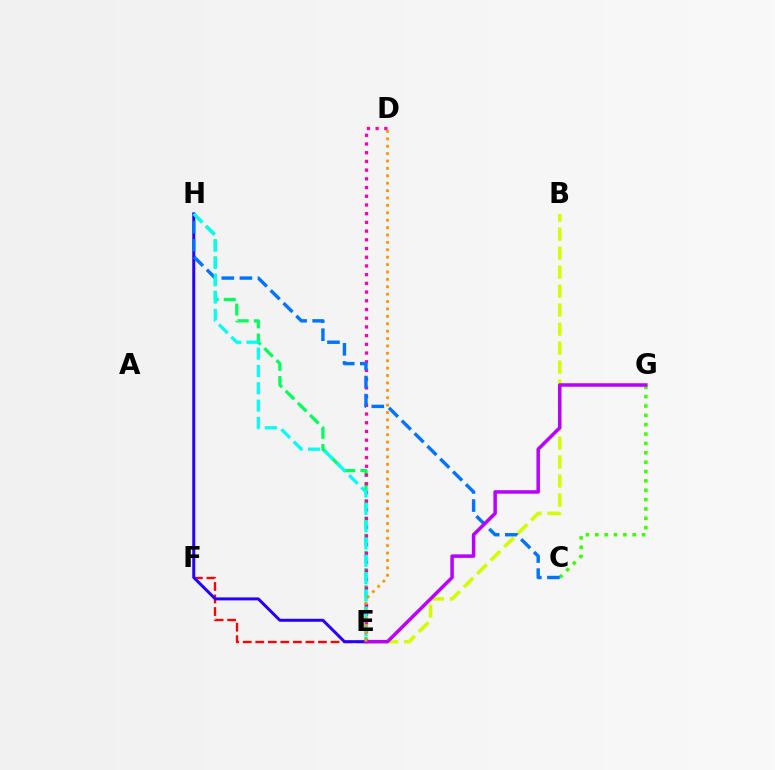{('E', 'H'): [{'color': '#00ff5c', 'line_style': 'dashed', 'thickness': 2.33}, {'color': '#2500ff', 'line_style': 'solid', 'thickness': 2.15}, {'color': '#00fff6', 'line_style': 'dashed', 'thickness': 2.35}], ('D', 'E'): [{'color': '#ff00ac', 'line_style': 'dotted', 'thickness': 2.37}, {'color': '#ff9400', 'line_style': 'dotted', 'thickness': 2.01}], ('E', 'F'): [{'color': '#ff0000', 'line_style': 'dashed', 'thickness': 1.7}], ('C', 'G'): [{'color': '#3dff00', 'line_style': 'dotted', 'thickness': 2.54}], ('B', 'E'): [{'color': '#d1ff00', 'line_style': 'dashed', 'thickness': 2.58}], ('C', 'H'): [{'color': '#0074ff', 'line_style': 'dashed', 'thickness': 2.46}], ('E', 'G'): [{'color': '#b900ff', 'line_style': 'solid', 'thickness': 2.52}]}